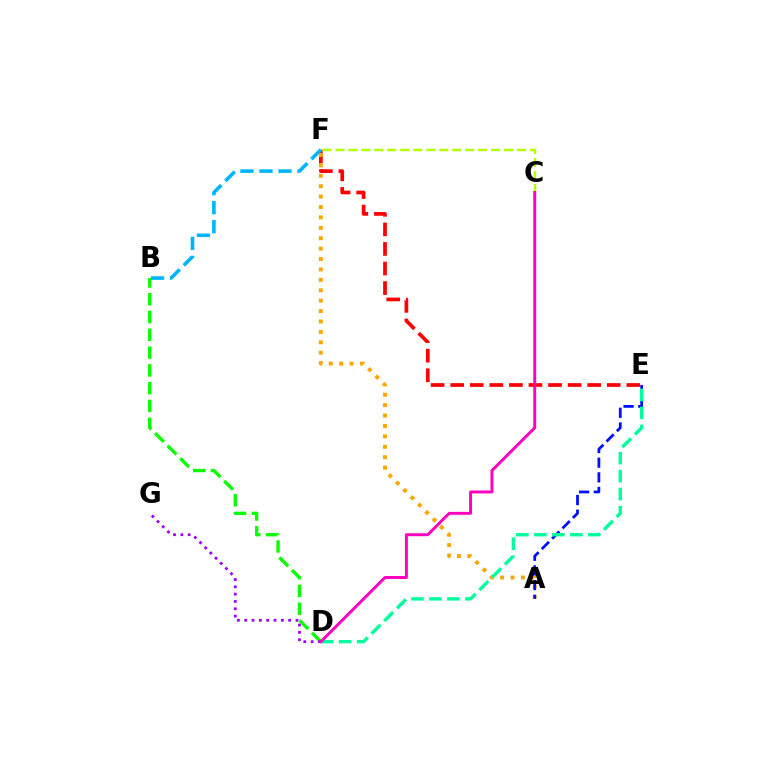{('E', 'F'): [{'color': '#ff0000', 'line_style': 'dashed', 'thickness': 2.66}], ('B', 'D'): [{'color': '#08ff00', 'line_style': 'dashed', 'thickness': 2.42}], ('D', 'G'): [{'color': '#9b00ff', 'line_style': 'dotted', 'thickness': 1.99}], ('B', 'F'): [{'color': '#00b5ff', 'line_style': 'dashed', 'thickness': 2.58}], ('A', 'F'): [{'color': '#ffa500', 'line_style': 'dotted', 'thickness': 2.83}], ('A', 'E'): [{'color': '#0010ff', 'line_style': 'dashed', 'thickness': 1.99}], ('D', 'E'): [{'color': '#00ff9d', 'line_style': 'dashed', 'thickness': 2.45}], ('C', 'F'): [{'color': '#b3ff00', 'line_style': 'dashed', 'thickness': 1.76}], ('C', 'D'): [{'color': '#ff00bd', 'line_style': 'solid', 'thickness': 2.11}]}